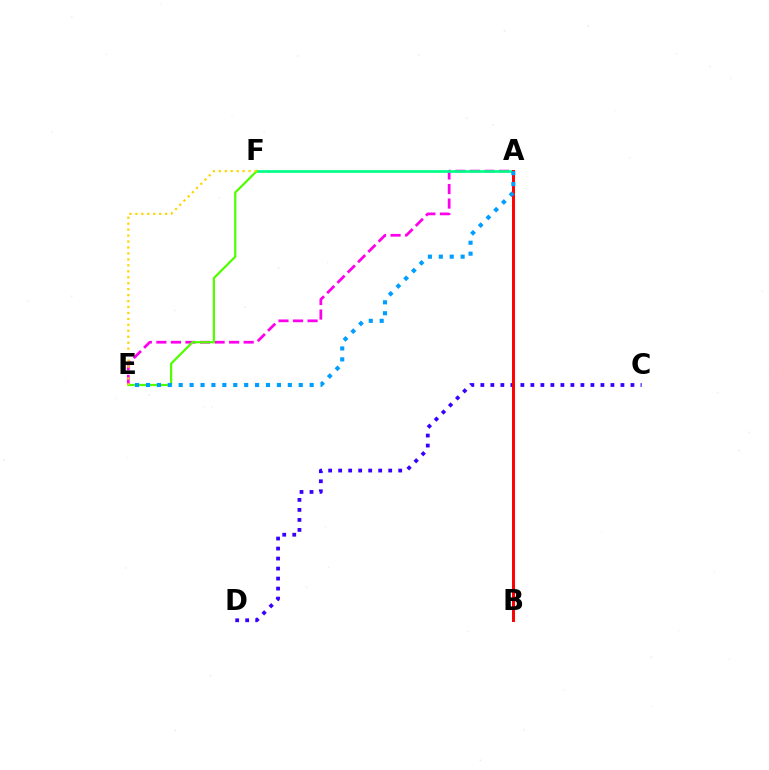{('A', 'E'): [{'color': '#ff00ed', 'line_style': 'dashed', 'thickness': 1.98}, {'color': '#009eff', 'line_style': 'dotted', 'thickness': 2.97}], ('A', 'F'): [{'color': '#00ff86', 'line_style': 'solid', 'thickness': 1.93}], ('C', 'D'): [{'color': '#3700ff', 'line_style': 'dotted', 'thickness': 2.72}], ('A', 'B'): [{'color': '#ff0000', 'line_style': 'solid', 'thickness': 2.13}], ('E', 'F'): [{'color': '#4fff00', 'line_style': 'solid', 'thickness': 1.6}, {'color': '#ffd500', 'line_style': 'dotted', 'thickness': 1.62}]}